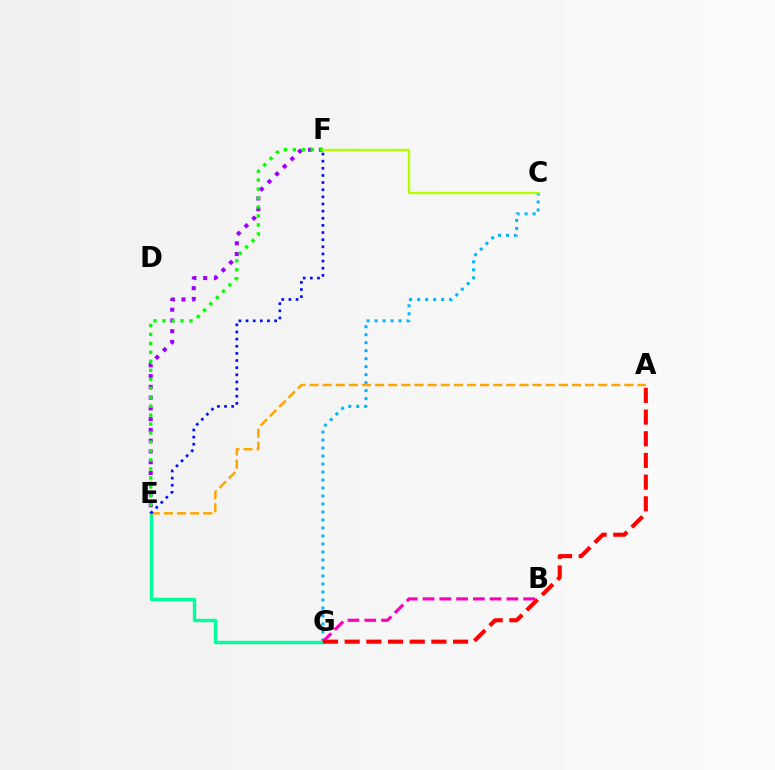{('C', 'G'): [{'color': '#00b5ff', 'line_style': 'dotted', 'thickness': 2.17}], ('B', 'G'): [{'color': '#ff00bd', 'line_style': 'dashed', 'thickness': 2.28}], ('E', 'G'): [{'color': '#00ff9d', 'line_style': 'solid', 'thickness': 2.45}], ('A', 'G'): [{'color': '#ff0000', 'line_style': 'dashed', 'thickness': 2.95}], ('E', 'F'): [{'color': '#9b00ff', 'line_style': 'dotted', 'thickness': 2.92}, {'color': '#08ff00', 'line_style': 'dotted', 'thickness': 2.44}, {'color': '#0010ff', 'line_style': 'dotted', 'thickness': 1.94}], ('C', 'F'): [{'color': '#b3ff00', 'line_style': 'solid', 'thickness': 1.71}], ('A', 'E'): [{'color': '#ffa500', 'line_style': 'dashed', 'thickness': 1.78}]}